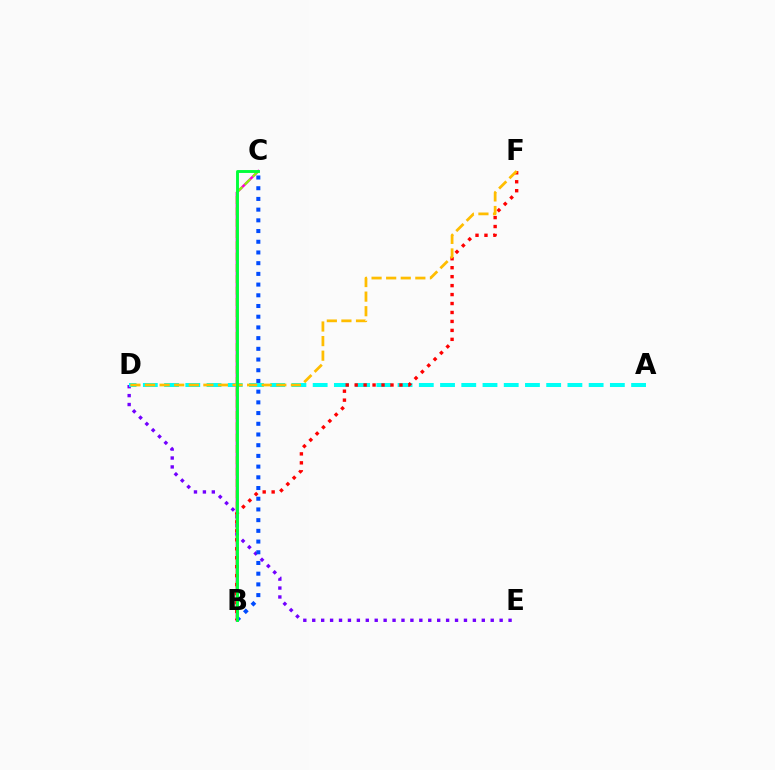{('D', 'E'): [{'color': '#7200ff', 'line_style': 'dotted', 'thickness': 2.42}], ('A', 'D'): [{'color': '#00fff6', 'line_style': 'dashed', 'thickness': 2.88}], ('B', 'C'): [{'color': '#004bff', 'line_style': 'dotted', 'thickness': 2.91}, {'color': '#ff00cf', 'line_style': 'solid', 'thickness': 1.75}, {'color': '#84ff00', 'line_style': 'dashed', 'thickness': 1.54}, {'color': '#00ff39', 'line_style': 'solid', 'thickness': 2.09}], ('B', 'F'): [{'color': '#ff0000', 'line_style': 'dotted', 'thickness': 2.43}], ('D', 'F'): [{'color': '#ffbd00', 'line_style': 'dashed', 'thickness': 1.98}]}